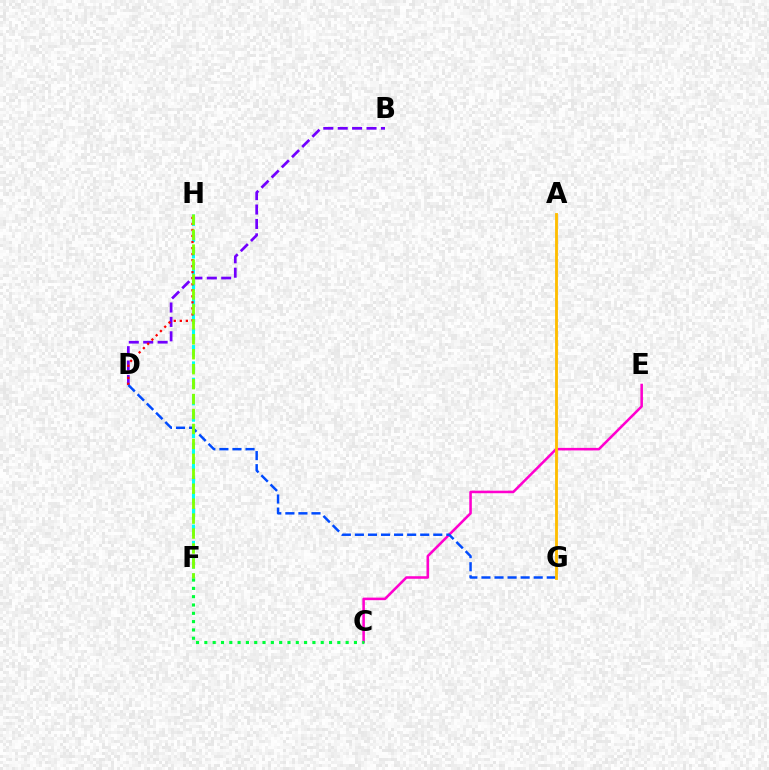{('B', 'D'): [{'color': '#7200ff', 'line_style': 'dashed', 'thickness': 1.96}], ('C', 'E'): [{'color': '#ff00cf', 'line_style': 'solid', 'thickness': 1.84}], ('F', 'H'): [{'color': '#00fff6', 'line_style': 'dashed', 'thickness': 2.22}, {'color': '#84ff00', 'line_style': 'dashed', 'thickness': 2.03}], ('D', 'H'): [{'color': '#ff0000', 'line_style': 'dotted', 'thickness': 1.64}], ('C', 'F'): [{'color': '#00ff39', 'line_style': 'dotted', 'thickness': 2.26}], ('D', 'G'): [{'color': '#004bff', 'line_style': 'dashed', 'thickness': 1.77}], ('A', 'G'): [{'color': '#ffbd00', 'line_style': 'solid', 'thickness': 2.04}]}